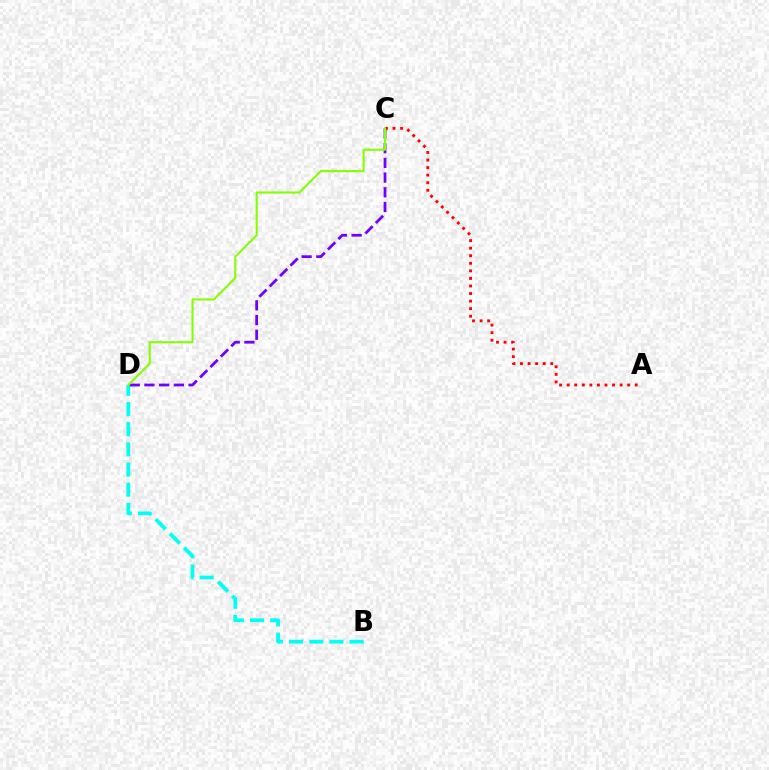{('B', 'D'): [{'color': '#00fff6', 'line_style': 'dashed', 'thickness': 2.74}], ('C', 'D'): [{'color': '#7200ff', 'line_style': 'dashed', 'thickness': 2.0}, {'color': '#84ff00', 'line_style': 'solid', 'thickness': 1.5}], ('A', 'C'): [{'color': '#ff0000', 'line_style': 'dotted', 'thickness': 2.05}]}